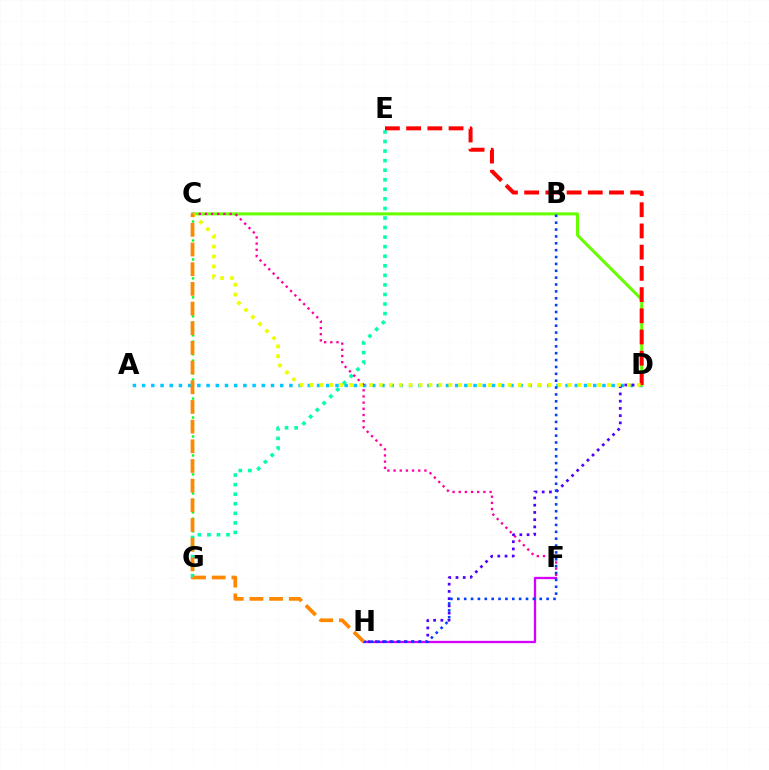{('C', 'G'): [{'color': '#00ff27', 'line_style': 'dotted', 'thickness': 1.72}], ('A', 'D'): [{'color': '#00c7ff', 'line_style': 'dotted', 'thickness': 2.5}], ('E', 'G'): [{'color': '#00ffaf', 'line_style': 'dotted', 'thickness': 2.6}], ('F', 'H'): [{'color': '#d600ff', 'line_style': 'solid', 'thickness': 1.67}], ('D', 'H'): [{'color': '#4f00ff', 'line_style': 'dotted', 'thickness': 1.97}], ('C', 'D'): [{'color': '#66ff00', 'line_style': 'solid', 'thickness': 2.17}, {'color': '#eeff00', 'line_style': 'dotted', 'thickness': 2.69}], ('D', 'E'): [{'color': '#ff0000', 'line_style': 'dashed', 'thickness': 2.88}], ('C', 'F'): [{'color': '#ff00a0', 'line_style': 'dotted', 'thickness': 1.68}], ('B', 'H'): [{'color': '#003fff', 'line_style': 'dotted', 'thickness': 1.87}], ('C', 'H'): [{'color': '#ff8800', 'line_style': 'dashed', 'thickness': 2.67}]}